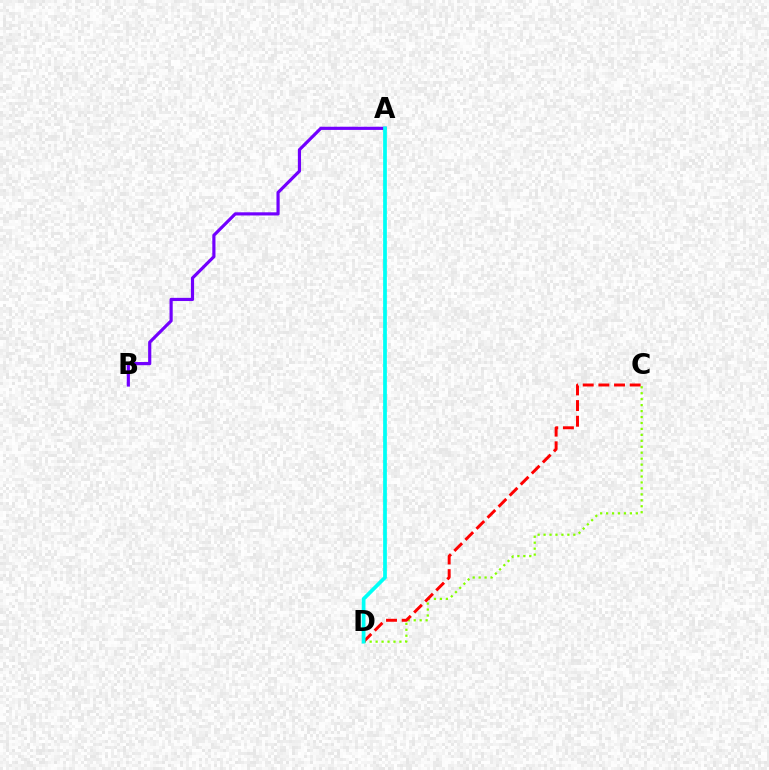{('A', 'B'): [{'color': '#7200ff', 'line_style': 'solid', 'thickness': 2.28}], ('C', 'D'): [{'color': '#84ff00', 'line_style': 'dotted', 'thickness': 1.62}, {'color': '#ff0000', 'line_style': 'dashed', 'thickness': 2.13}], ('A', 'D'): [{'color': '#00fff6', 'line_style': 'solid', 'thickness': 2.69}]}